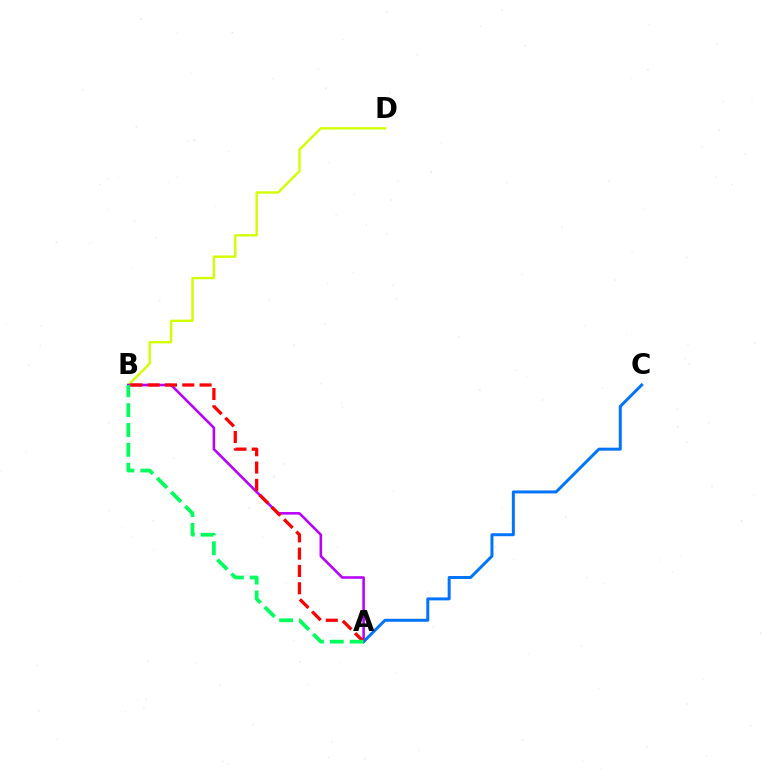{('B', 'D'): [{'color': '#d1ff00', 'line_style': 'solid', 'thickness': 1.71}], ('A', 'B'): [{'color': '#b900ff', 'line_style': 'solid', 'thickness': 1.85}, {'color': '#ff0000', 'line_style': 'dashed', 'thickness': 2.35}, {'color': '#00ff5c', 'line_style': 'dashed', 'thickness': 2.7}], ('A', 'C'): [{'color': '#0074ff', 'line_style': 'solid', 'thickness': 2.14}]}